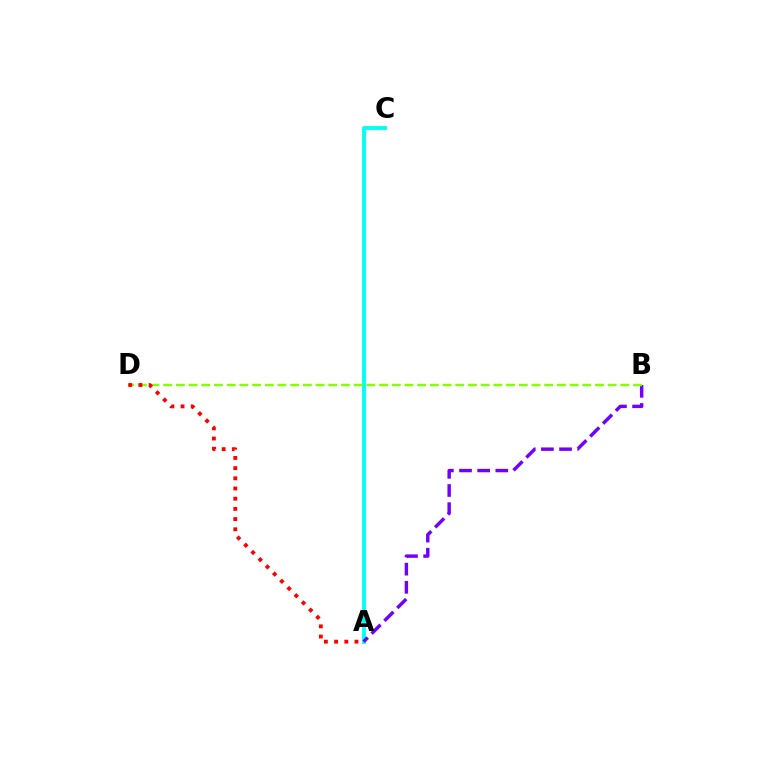{('A', 'C'): [{'color': '#00fff6', 'line_style': 'solid', 'thickness': 2.76}], ('A', 'B'): [{'color': '#7200ff', 'line_style': 'dashed', 'thickness': 2.47}], ('B', 'D'): [{'color': '#84ff00', 'line_style': 'dashed', 'thickness': 1.73}], ('A', 'D'): [{'color': '#ff0000', 'line_style': 'dotted', 'thickness': 2.77}]}